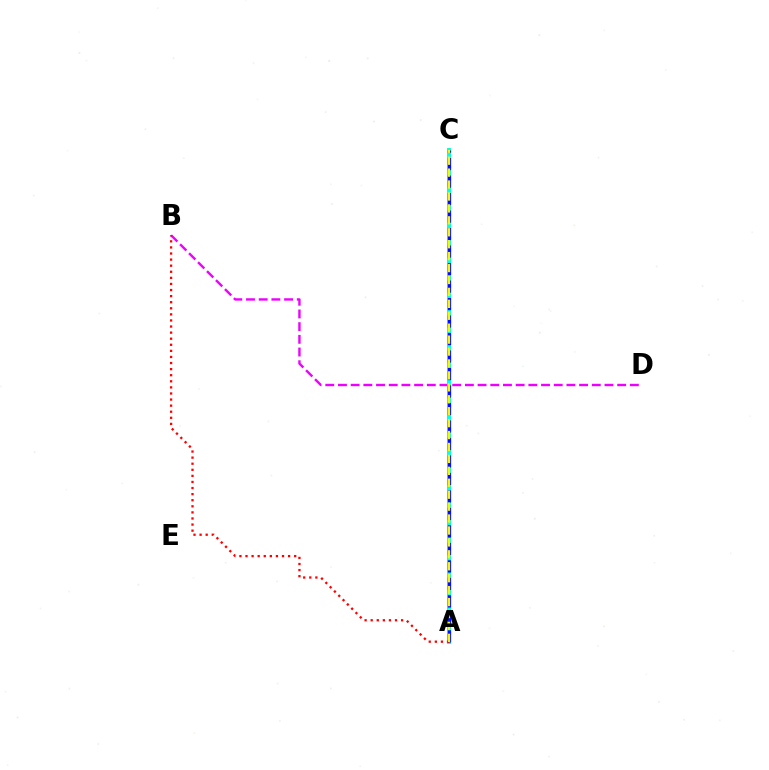{('A', 'C'): [{'color': '#08ff00', 'line_style': 'solid', 'thickness': 2.63}, {'color': '#00fff6', 'line_style': 'solid', 'thickness': 2.65}, {'color': '#0010ff', 'line_style': 'dashed', 'thickness': 2.38}, {'color': '#fcf500', 'line_style': 'dashed', 'thickness': 1.62}], ('B', 'D'): [{'color': '#ee00ff', 'line_style': 'dashed', 'thickness': 1.72}], ('A', 'B'): [{'color': '#ff0000', 'line_style': 'dotted', 'thickness': 1.65}]}